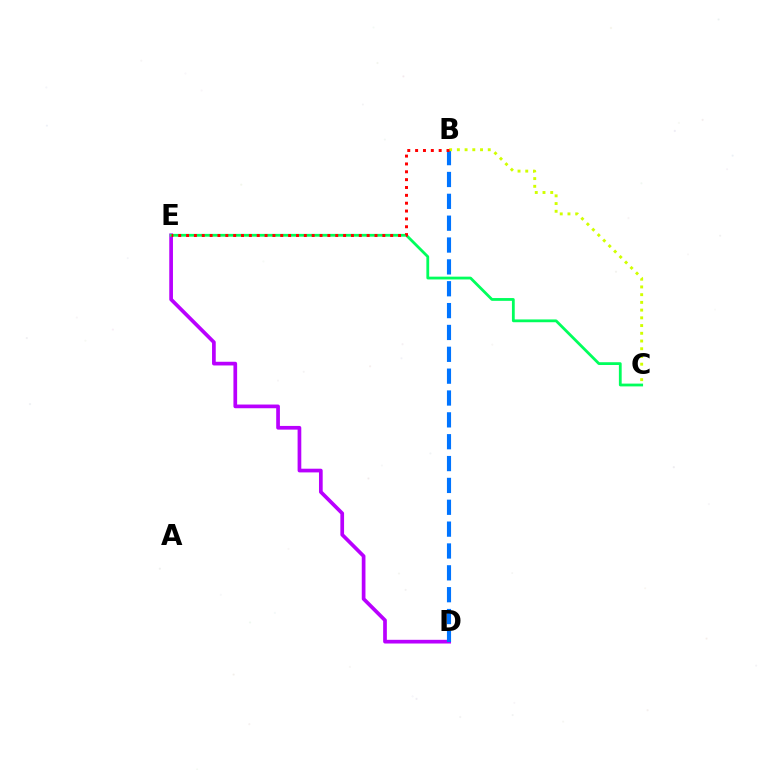{('D', 'E'): [{'color': '#b900ff', 'line_style': 'solid', 'thickness': 2.66}], ('B', 'D'): [{'color': '#0074ff', 'line_style': 'dashed', 'thickness': 2.97}], ('C', 'E'): [{'color': '#00ff5c', 'line_style': 'solid', 'thickness': 2.01}], ('B', 'C'): [{'color': '#d1ff00', 'line_style': 'dotted', 'thickness': 2.1}], ('B', 'E'): [{'color': '#ff0000', 'line_style': 'dotted', 'thickness': 2.13}]}